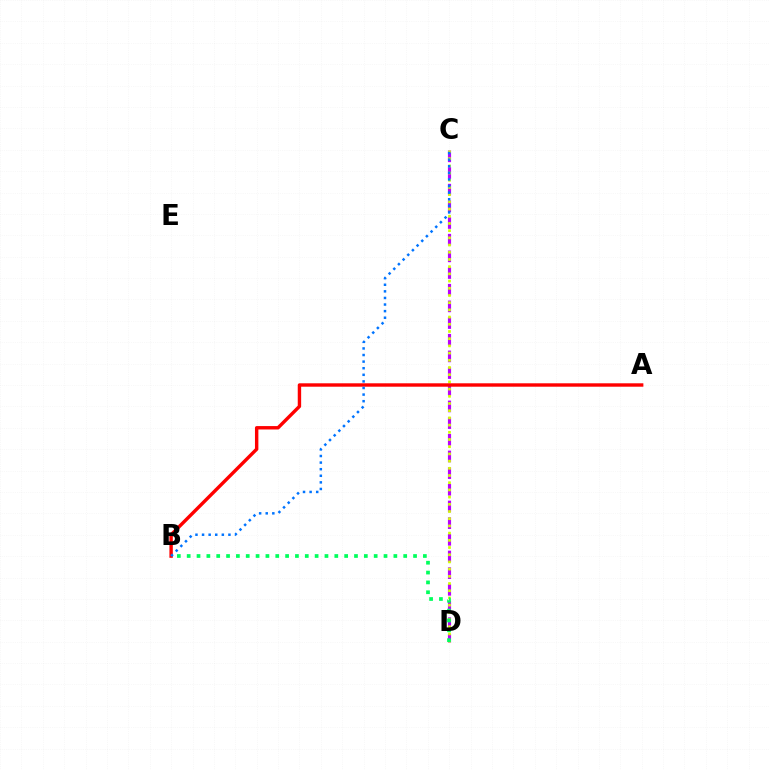{('C', 'D'): [{'color': '#b900ff', 'line_style': 'dashed', 'thickness': 2.27}, {'color': '#d1ff00', 'line_style': 'dotted', 'thickness': 1.96}], ('A', 'B'): [{'color': '#ff0000', 'line_style': 'solid', 'thickness': 2.45}], ('B', 'D'): [{'color': '#00ff5c', 'line_style': 'dotted', 'thickness': 2.67}], ('B', 'C'): [{'color': '#0074ff', 'line_style': 'dotted', 'thickness': 1.79}]}